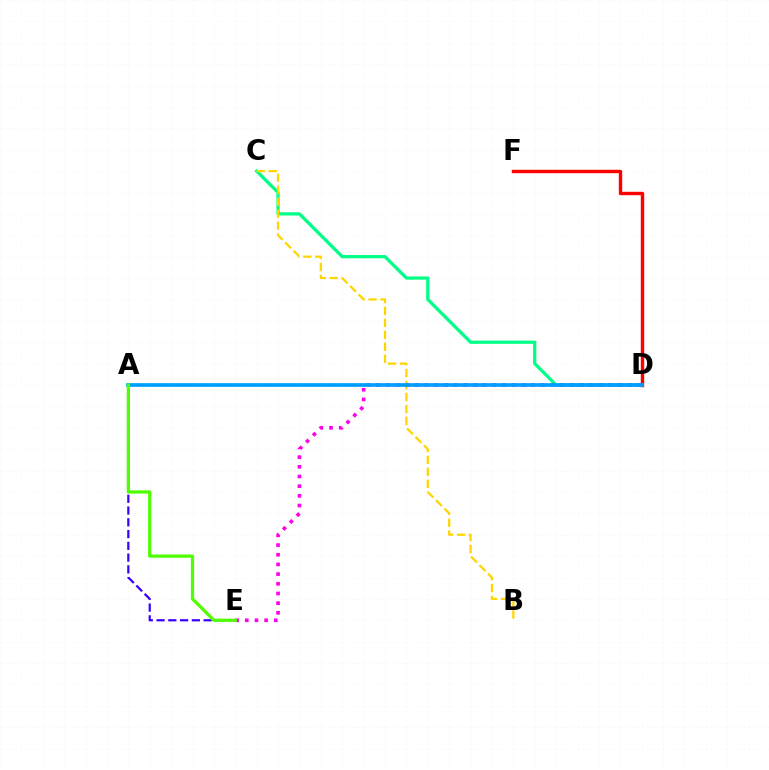{('D', 'F'): [{'color': '#ff0000', 'line_style': 'solid', 'thickness': 2.45}], ('A', 'E'): [{'color': '#3700ff', 'line_style': 'dashed', 'thickness': 1.6}, {'color': '#4fff00', 'line_style': 'solid', 'thickness': 2.33}], ('C', 'D'): [{'color': '#00ff86', 'line_style': 'solid', 'thickness': 2.34}], ('B', 'C'): [{'color': '#ffd500', 'line_style': 'dashed', 'thickness': 1.62}], ('D', 'E'): [{'color': '#ff00ed', 'line_style': 'dotted', 'thickness': 2.63}], ('A', 'D'): [{'color': '#009eff', 'line_style': 'solid', 'thickness': 2.65}]}